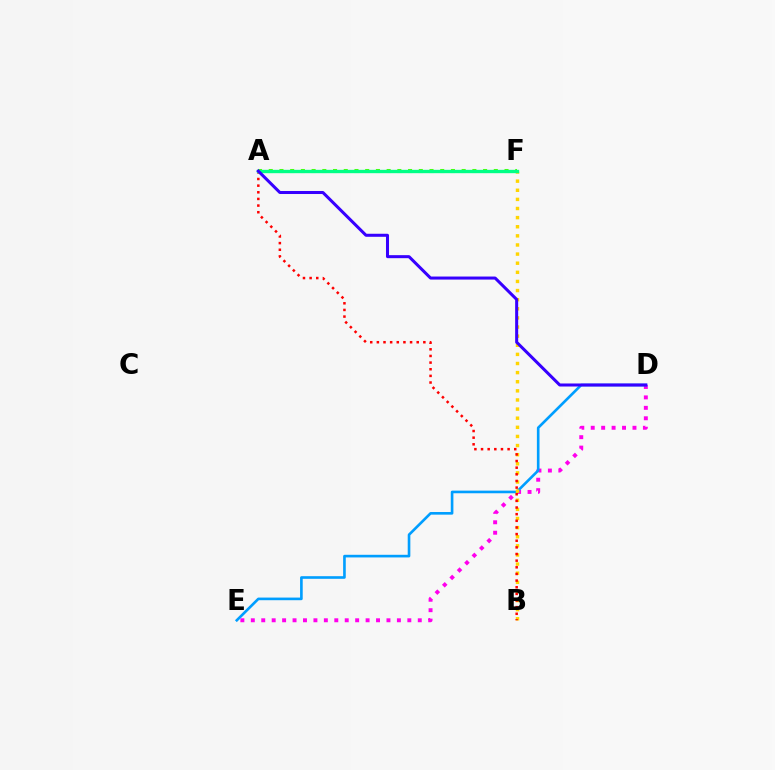{('A', 'F'): [{'color': '#4fff00', 'line_style': 'dotted', 'thickness': 2.91}, {'color': '#00ff86', 'line_style': 'solid', 'thickness': 2.41}], ('D', 'E'): [{'color': '#ff00ed', 'line_style': 'dotted', 'thickness': 2.84}, {'color': '#009eff', 'line_style': 'solid', 'thickness': 1.9}], ('B', 'F'): [{'color': '#ffd500', 'line_style': 'dotted', 'thickness': 2.48}], ('A', 'B'): [{'color': '#ff0000', 'line_style': 'dotted', 'thickness': 1.8}], ('A', 'D'): [{'color': '#3700ff', 'line_style': 'solid', 'thickness': 2.18}]}